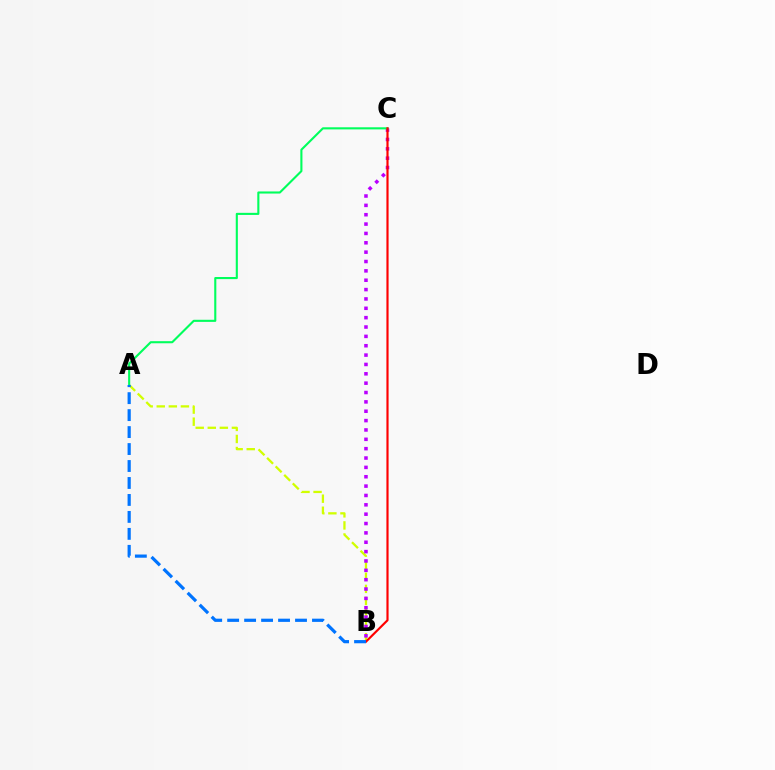{('A', 'B'): [{'color': '#d1ff00', 'line_style': 'dashed', 'thickness': 1.64}, {'color': '#0074ff', 'line_style': 'dashed', 'thickness': 2.3}], ('B', 'C'): [{'color': '#b900ff', 'line_style': 'dotted', 'thickness': 2.54}, {'color': '#ff0000', 'line_style': 'solid', 'thickness': 1.56}], ('A', 'C'): [{'color': '#00ff5c', 'line_style': 'solid', 'thickness': 1.51}]}